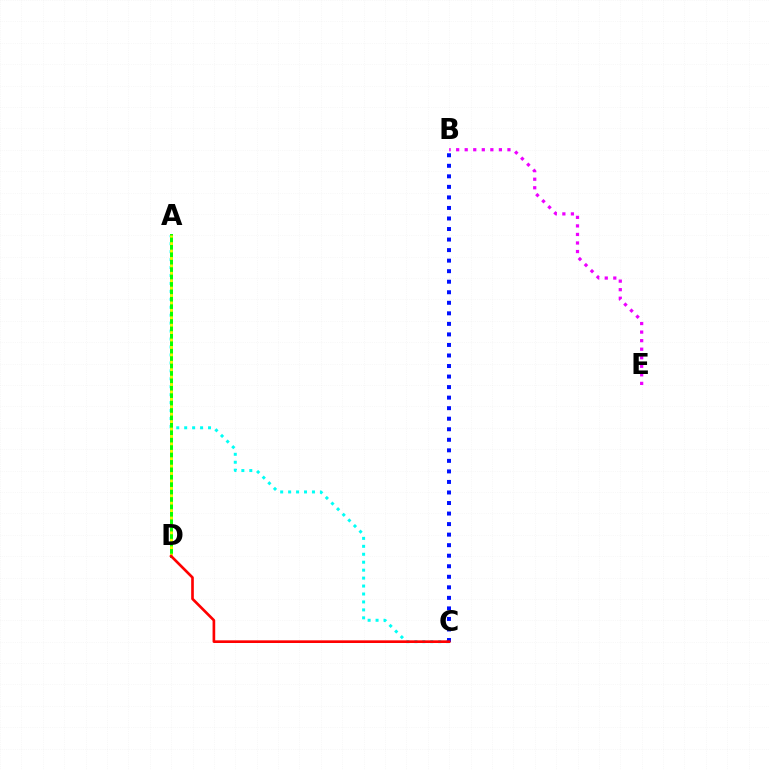{('A', 'C'): [{'color': '#00fff6', 'line_style': 'dotted', 'thickness': 2.16}], ('A', 'D'): [{'color': '#08ff00', 'line_style': 'solid', 'thickness': 2.14}, {'color': '#fcf500', 'line_style': 'dotted', 'thickness': 2.02}], ('B', 'C'): [{'color': '#0010ff', 'line_style': 'dotted', 'thickness': 2.86}], ('C', 'D'): [{'color': '#ff0000', 'line_style': 'solid', 'thickness': 1.91}], ('B', 'E'): [{'color': '#ee00ff', 'line_style': 'dotted', 'thickness': 2.32}]}